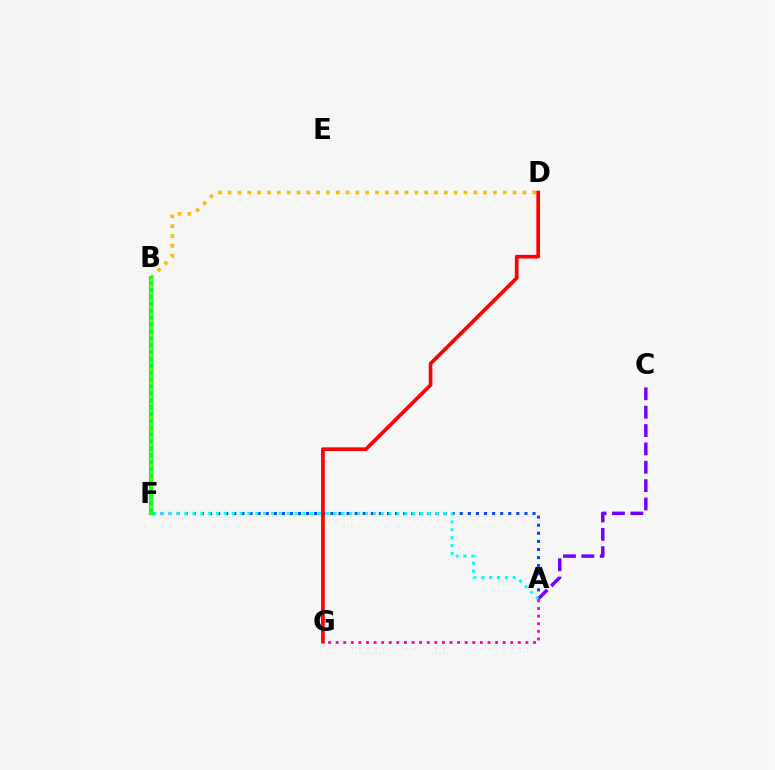{('A', 'F'): [{'color': '#004bff', 'line_style': 'dotted', 'thickness': 2.2}, {'color': '#00fff6', 'line_style': 'dotted', 'thickness': 2.13}], ('A', 'C'): [{'color': '#7200ff', 'line_style': 'dashed', 'thickness': 2.49}], ('B', 'D'): [{'color': '#ffbd00', 'line_style': 'dotted', 'thickness': 2.67}], ('B', 'F'): [{'color': '#00ff39', 'line_style': 'solid', 'thickness': 2.99}, {'color': '#84ff00', 'line_style': 'dotted', 'thickness': 1.87}], ('A', 'G'): [{'color': '#ff00cf', 'line_style': 'dotted', 'thickness': 2.06}], ('D', 'G'): [{'color': '#ff0000', 'line_style': 'solid', 'thickness': 2.64}]}